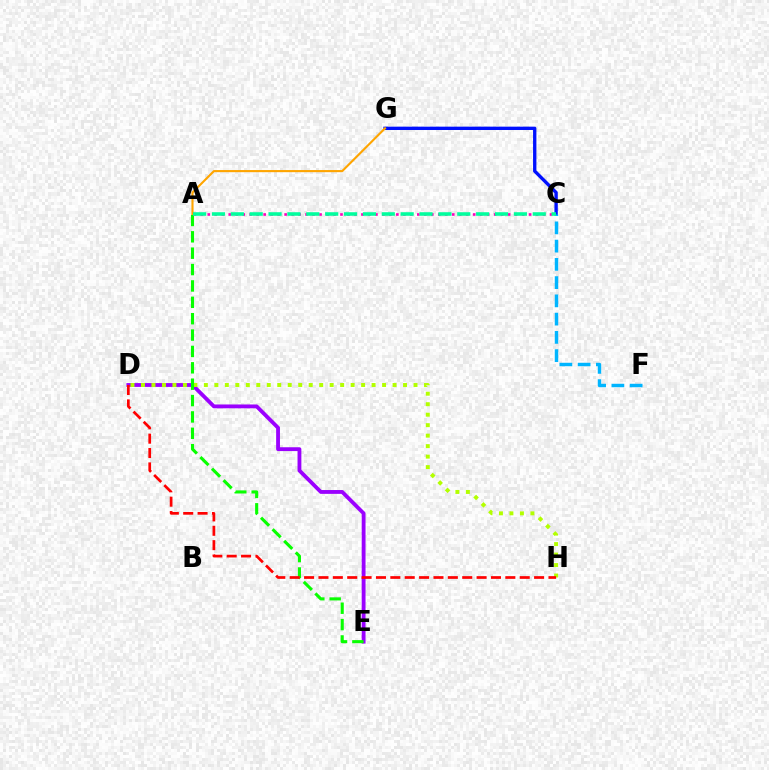{('D', 'E'): [{'color': '#9b00ff', 'line_style': 'solid', 'thickness': 2.76}], ('D', 'H'): [{'color': '#b3ff00', 'line_style': 'dotted', 'thickness': 2.85}, {'color': '#ff0000', 'line_style': 'dashed', 'thickness': 1.95}], ('A', 'E'): [{'color': '#08ff00', 'line_style': 'dashed', 'thickness': 2.22}], ('A', 'C'): [{'color': '#ff00bd', 'line_style': 'dotted', 'thickness': 1.9}, {'color': '#00ff9d', 'line_style': 'dashed', 'thickness': 2.56}], ('C', 'G'): [{'color': '#0010ff', 'line_style': 'solid', 'thickness': 2.41}], ('C', 'F'): [{'color': '#00b5ff', 'line_style': 'dashed', 'thickness': 2.48}], ('A', 'G'): [{'color': '#ffa500', 'line_style': 'solid', 'thickness': 1.53}]}